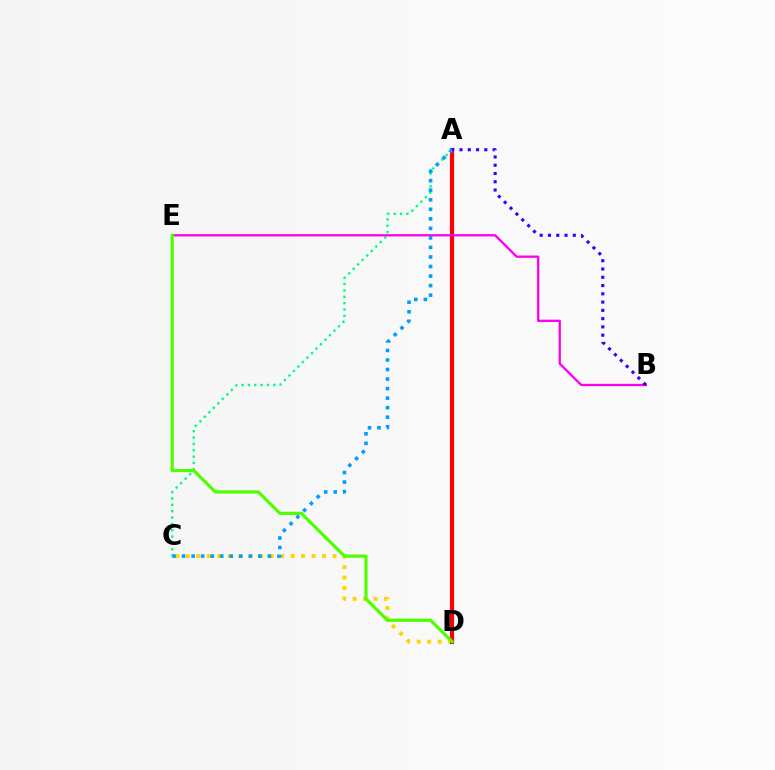{('C', 'D'): [{'color': '#ffd500', 'line_style': 'dotted', 'thickness': 2.85}], ('A', 'C'): [{'color': '#00ff86', 'line_style': 'dotted', 'thickness': 1.73}, {'color': '#009eff', 'line_style': 'dotted', 'thickness': 2.59}], ('A', 'D'): [{'color': '#ff0000', 'line_style': 'solid', 'thickness': 2.99}], ('B', 'E'): [{'color': '#ff00ed', 'line_style': 'solid', 'thickness': 1.67}], ('D', 'E'): [{'color': '#4fff00', 'line_style': 'solid', 'thickness': 2.3}], ('A', 'B'): [{'color': '#3700ff', 'line_style': 'dotted', 'thickness': 2.25}]}